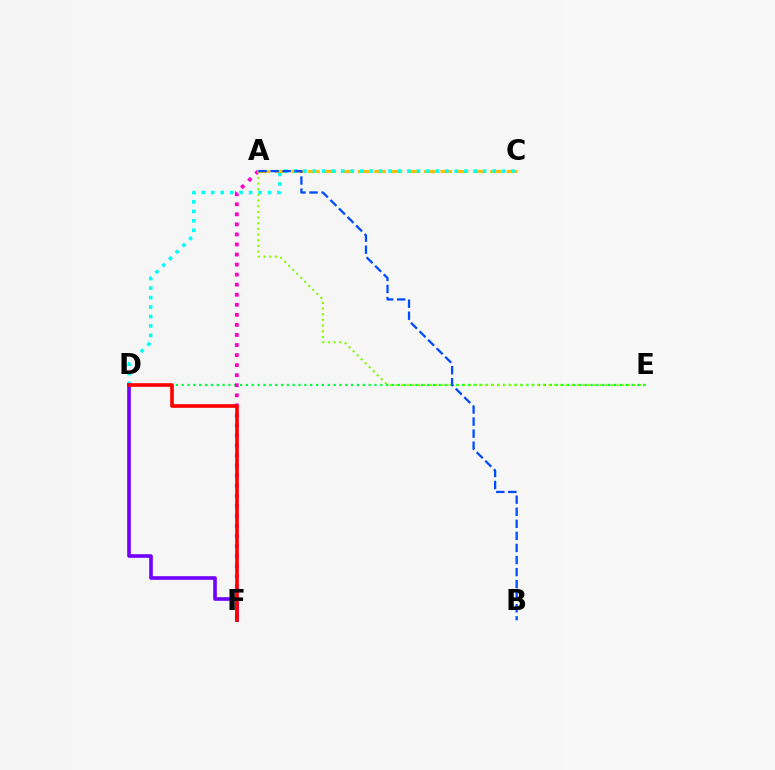{('A', 'C'): [{'color': '#ffbd00', 'line_style': 'dashed', 'thickness': 2.25}], ('D', 'E'): [{'color': '#00ff39', 'line_style': 'dotted', 'thickness': 1.59}], ('A', 'F'): [{'color': '#ff00cf', 'line_style': 'dotted', 'thickness': 2.73}], ('C', 'D'): [{'color': '#00fff6', 'line_style': 'dotted', 'thickness': 2.57}], ('A', 'E'): [{'color': '#84ff00', 'line_style': 'dotted', 'thickness': 1.54}], ('D', 'F'): [{'color': '#7200ff', 'line_style': 'solid', 'thickness': 2.61}, {'color': '#ff0000', 'line_style': 'solid', 'thickness': 2.61}], ('A', 'B'): [{'color': '#004bff', 'line_style': 'dashed', 'thickness': 1.64}]}